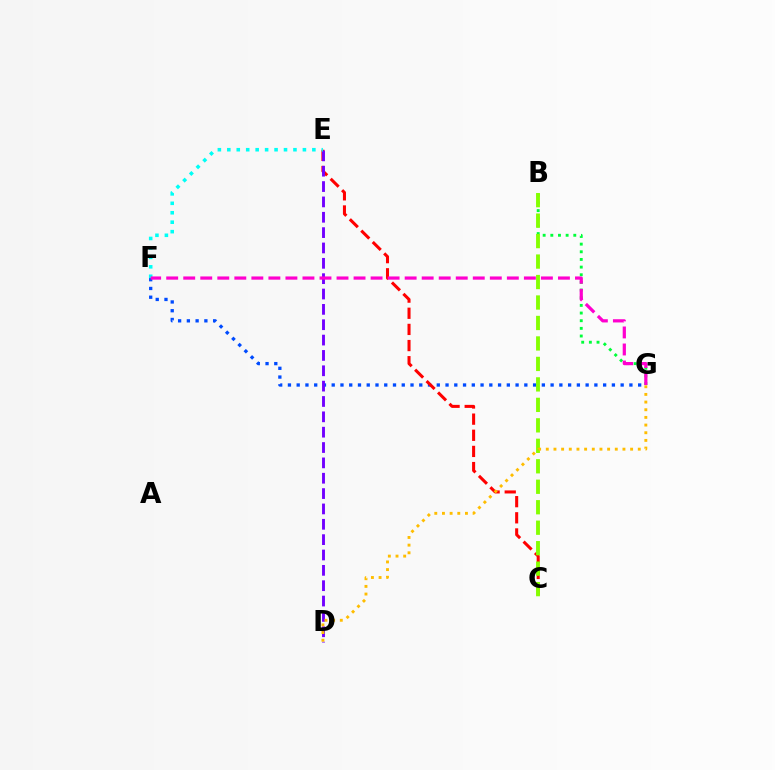{('F', 'G'): [{'color': '#004bff', 'line_style': 'dotted', 'thickness': 2.38}, {'color': '#ff00cf', 'line_style': 'dashed', 'thickness': 2.31}], ('C', 'E'): [{'color': '#ff0000', 'line_style': 'dashed', 'thickness': 2.19}], ('D', 'E'): [{'color': '#7200ff', 'line_style': 'dashed', 'thickness': 2.09}], ('B', 'G'): [{'color': '#00ff39', 'line_style': 'dotted', 'thickness': 2.08}], ('E', 'F'): [{'color': '#00fff6', 'line_style': 'dotted', 'thickness': 2.57}], ('B', 'C'): [{'color': '#84ff00', 'line_style': 'dashed', 'thickness': 2.78}], ('D', 'G'): [{'color': '#ffbd00', 'line_style': 'dotted', 'thickness': 2.08}]}